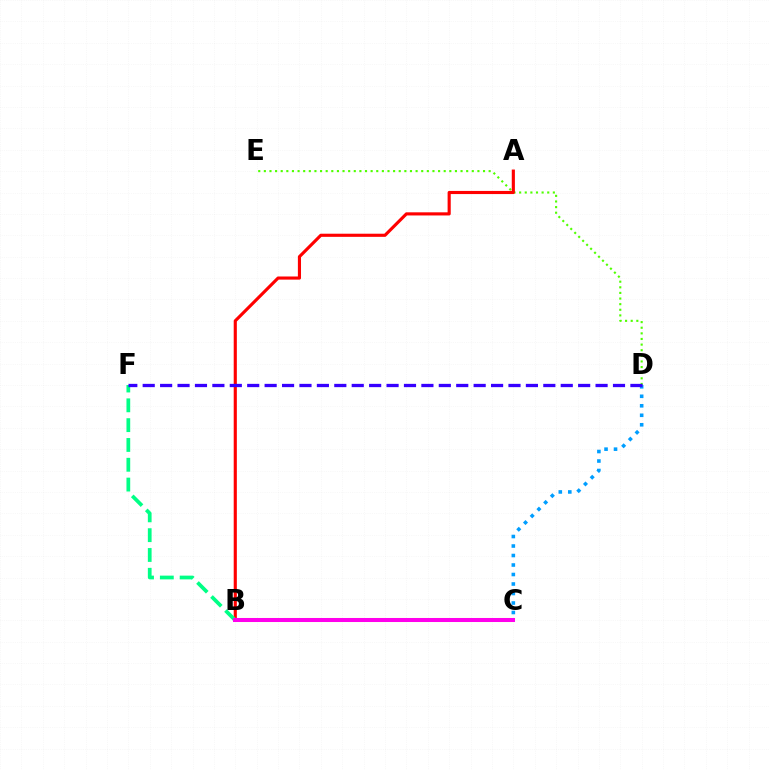{('D', 'E'): [{'color': '#4fff00', 'line_style': 'dotted', 'thickness': 1.53}], ('A', 'B'): [{'color': '#ff0000', 'line_style': 'solid', 'thickness': 2.26}], ('B', 'F'): [{'color': '#00ff86', 'line_style': 'dashed', 'thickness': 2.69}], ('C', 'D'): [{'color': '#009eff', 'line_style': 'dotted', 'thickness': 2.58}], ('B', 'C'): [{'color': '#ffd500', 'line_style': 'dashed', 'thickness': 2.91}, {'color': '#ff00ed', 'line_style': 'solid', 'thickness': 2.9}], ('D', 'F'): [{'color': '#3700ff', 'line_style': 'dashed', 'thickness': 2.37}]}